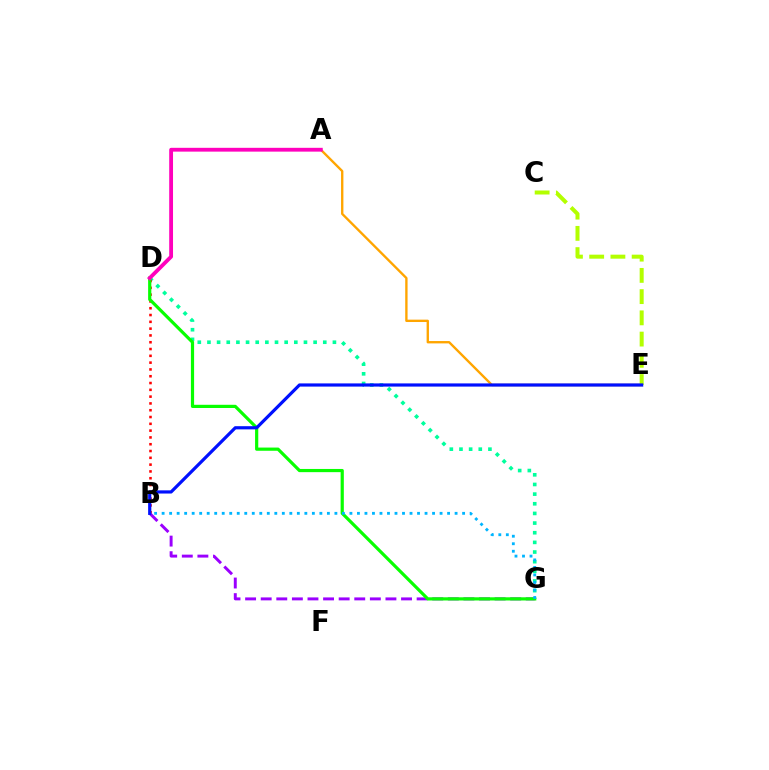{('A', 'E'): [{'color': '#ffa500', 'line_style': 'solid', 'thickness': 1.7}], ('D', 'G'): [{'color': '#00ff9d', 'line_style': 'dotted', 'thickness': 2.62}, {'color': '#08ff00', 'line_style': 'solid', 'thickness': 2.3}], ('C', 'E'): [{'color': '#b3ff00', 'line_style': 'dashed', 'thickness': 2.88}], ('B', 'D'): [{'color': '#ff0000', 'line_style': 'dotted', 'thickness': 1.85}], ('B', 'G'): [{'color': '#9b00ff', 'line_style': 'dashed', 'thickness': 2.12}, {'color': '#00b5ff', 'line_style': 'dotted', 'thickness': 2.04}], ('B', 'E'): [{'color': '#0010ff', 'line_style': 'solid', 'thickness': 2.3}], ('A', 'D'): [{'color': '#ff00bd', 'line_style': 'solid', 'thickness': 2.75}]}